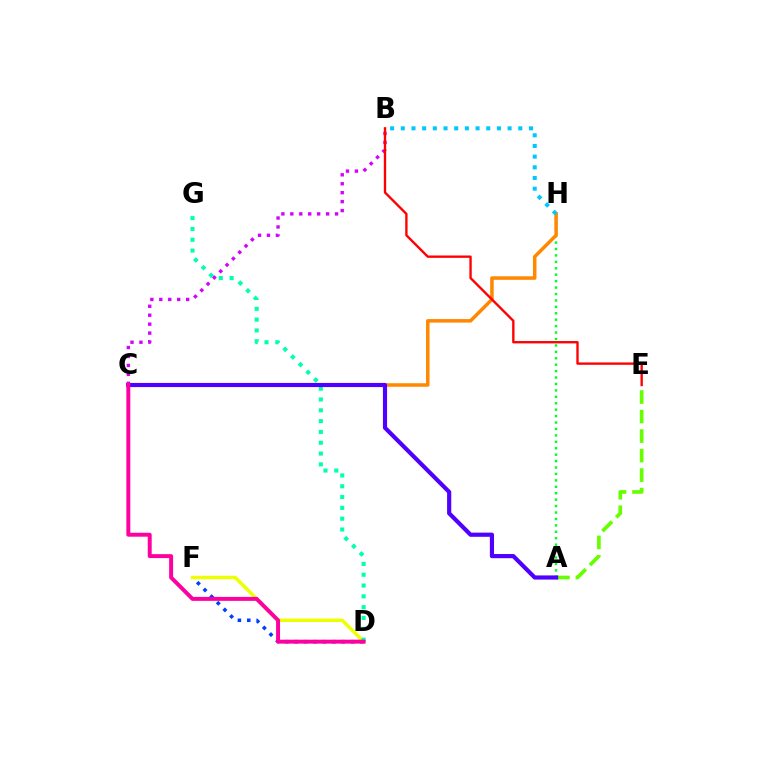{('D', 'F'): [{'color': '#003fff', 'line_style': 'dotted', 'thickness': 2.55}, {'color': '#eeff00', 'line_style': 'solid', 'thickness': 2.47}], ('A', 'E'): [{'color': '#66ff00', 'line_style': 'dashed', 'thickness': 2.65}], ('D', 'G'): [{'color': '#00ffaf', 'line_style': 'dotted', 'thickness': 2.94}], ('B', 'C'): [{'color': '#d600ff', 'line_style': 'dotted', 'thickness': 2.43}], ('A', 'H'): [{'color': '#00ff27', 'line_style': 'dotted', 'thickness': 1.75}], ('C', 'H'): [{'color': '#ff8800', 'line_style': 'solid', 'thickness': 2.52}], ('A', 'C'): [{'color': '#4f00ff', 'line_style': 'solid', 'thickness': 3.0}], ('B', 'E'): [{'color': '#ff0000', 'line_style': 'solid', 'thickness': 1.7}], ('B', 'H'): [{'color': '#00c7ff', 'line_style': 'dotted', 'thickness': 2.9}], ('C', 'D'): [{'color': '#ff00a0', 'line_style': 'solid', 'thickness': 2.84}]}